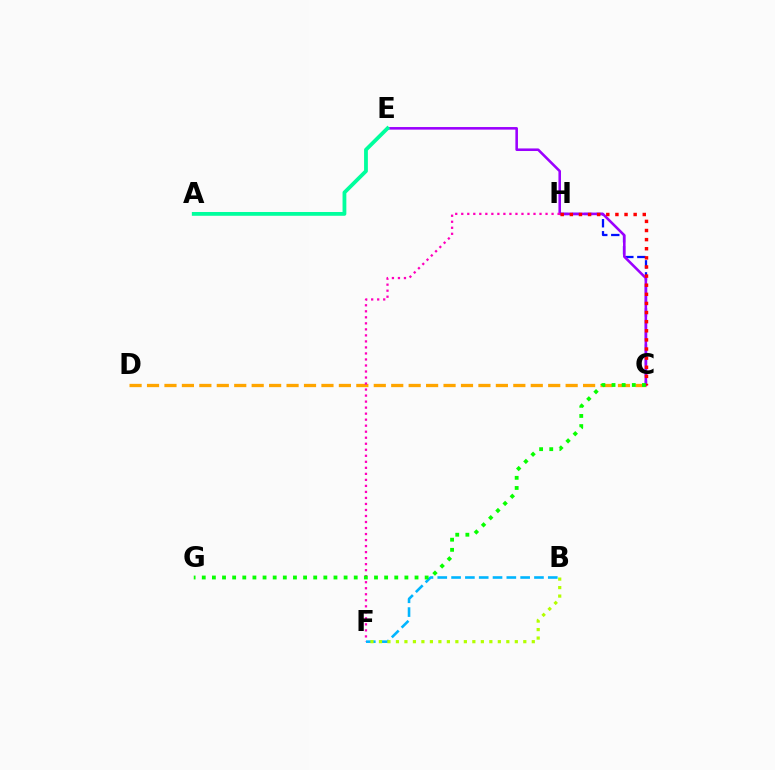{('C', 'D'): [{'color': '#ffa500', 'line_style': 'dashed', 'thickness': 2.37}], ('C', 'H'): [{'color': '#0010ff', 'line_style': 'dashed', 'thickness': 1.63}, {'color': '#ff0000', 'line_style': 'dotted', 'thickness': 2.48}], ('C', 'E'): [{'color': '#9b00ff', 'line_style': 'solid', 'thickness': 1.85}], ('F', 'H'): [{'color': '#ff00bd', 'line_style': 'dotted', 'thickness': 1.64}], ('B', 'F'): [{'color': '#00b5ff', 'line_style': 'dashed', 'thickness': 1.88}, {'color': '#b3ff00', 'line_style': 'dotted', 'thickness': 2.31}], ('C', 'G'): [{'color': '#08ff00', 'line_style': 'dotted', 'thickness': 2.75}], ('A', 'E'): [{'color': '#00ff9d', 'line_style': 'solid', 'thickness': 2.73}]}